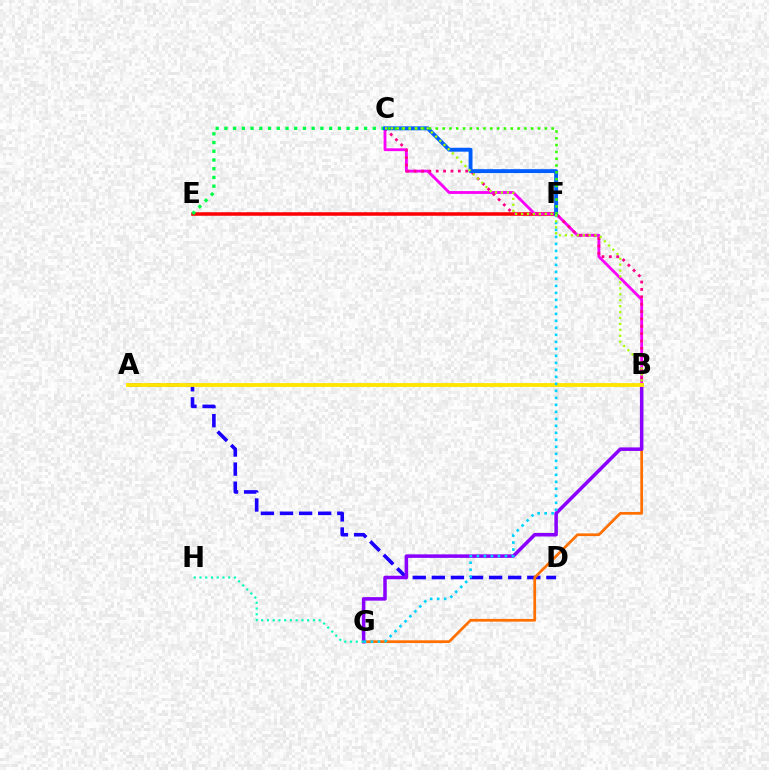{('A', 'D'): [{'color': '#1900ff', 'line_style': 'dashed', 'thickness': 2.59}], ('E', 'F'): [{'color': '#ff0000', 'line_style': 'solid', 'thickness': 2.54}], ('B', 'G'): [{'color': '#ff7000', 'line_style': 'solid', 'thickness': 1.96}, {'color': '#8a00ff', 'line_style': 'solid', 'thickness': 2.54}], ('B', 'C'): [{'color': '#fa00f9', 'line_style': 'solid', 'thickness': 2.03}, {'color': '#ff0088', 'line_style': 'dotted', 'thickness': 2.0}, {'color': '#a2ff00', 'line_style': 'dotted', 'thickness': 1.61}], ('C', 'E'): [{'color': '#00ff45', 'line_style': 'dotted', 'thickness': 2.37}], ('C', 'F'): [{'color': '#005dff', 'line_style': 'solid', 'thickness': 2.81}, {'color': '#31ff00', 'line_style': 'dotted', 'thickness': 1.85}], ('A', 'B'): [{'color': '#ffe600', 'line_style': 'solid', 'thickness': 2.77}], ('G', 'H'): [{'color': '#00ffbb', 'line_style': 'dotted', 'thickness': 1.56}], ('F', 'G'): [{'color': '#00d3ff', 'line_style': 'dotted', 'thickness': 1.9}]}